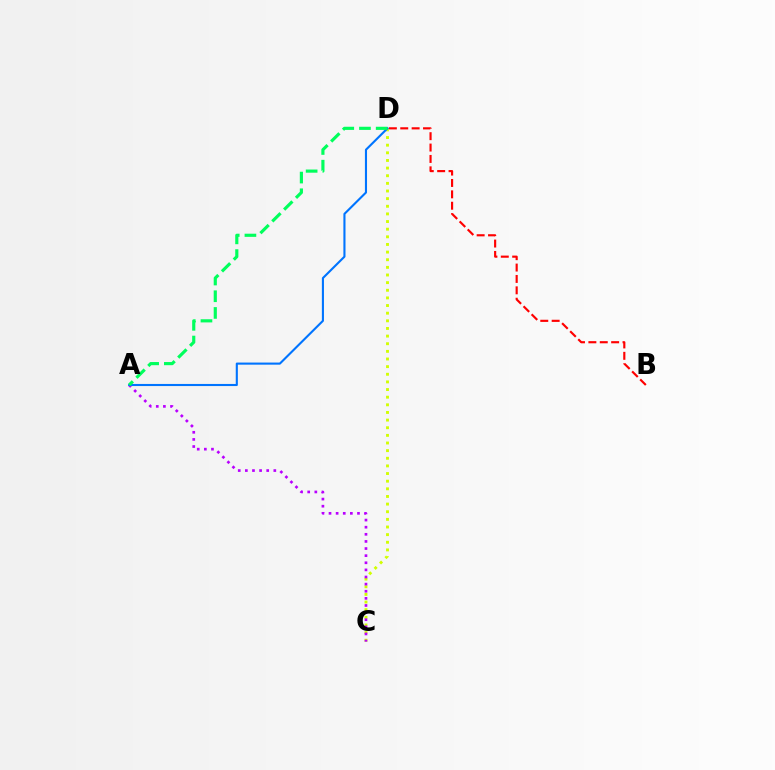{('C', 'D'): [{'color': '#d1ff00', 'line_style': 'dotted', 'thickness': 2.07}], ('A', 'C'): [{'color': '#b900ff', 'line_style': 'dotted', 'thickness': 1.93}], ('A', 'D'): [{'color': '#0074ff', 'line_style': 'solid', 'thickness': 1.52}, {'color': '#00ff5c', 'line_style': 'dashed', 'thickness': 2.27}], ('B', 'D'): [{'color': '#ff0000', 'line_style': 'dashed', 'thickness': 1.55}]}